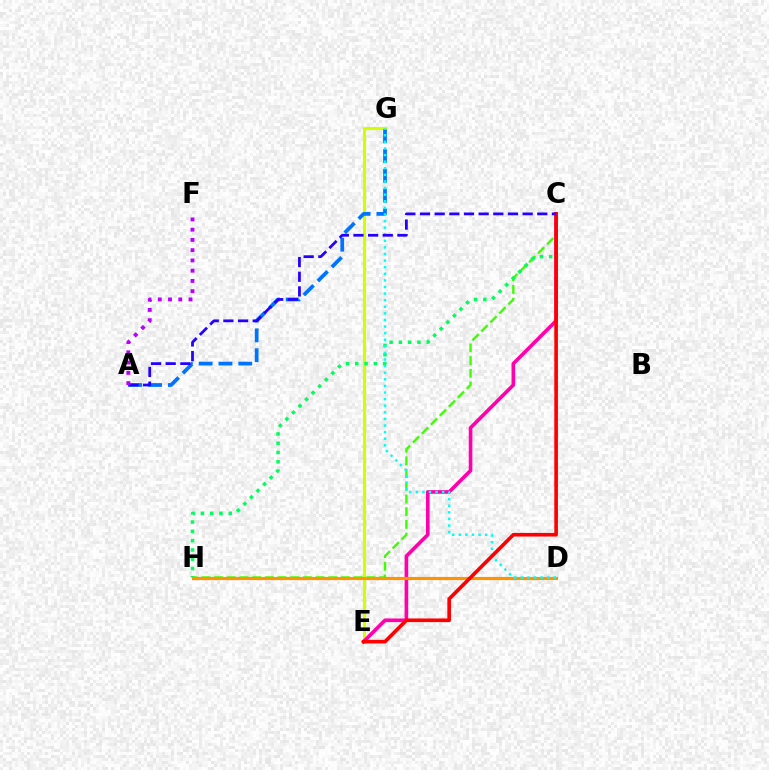{('E', 'G'): [{'color': '#d1ff00', 'line_style': 'solid', 'thickness': 2.25}], ('C', 'H'): [{'color': '#3dff00', 'line_style': 'dashed', 'thickness': 1.72}, {'color': '#00ff5c', 'line_style': 'dotted', 'thickness': 2.52}], ('C', 'E'): [{'color': '#ff00ac', 'line_style': 'solid', 'thickness': 2.61}, {'color': '#ff0000', 'line_style': 'solid', 'thickness': 2.62}], ('D', 'H'): [{'color': '#ff9400', 'line_style': 'solid', 'thickness': 2.27}], ('A', 'G'): [{'color': '#0074ff', 'line_style': 'dashed', 'thickness': 2.69}], ('D', 'G'): [{'color': '#00fff6', 'line_style': 'dotted', 'thickness': 1.79}], ('A', 'C'): [{'color': '#2500ff', 'line_style': 'dashed', 'thickness': 1.99}], ('A', 'F'): [{'color': '#b900ff', 'line_style': 'dotted', 'thickness': 2.79}]}